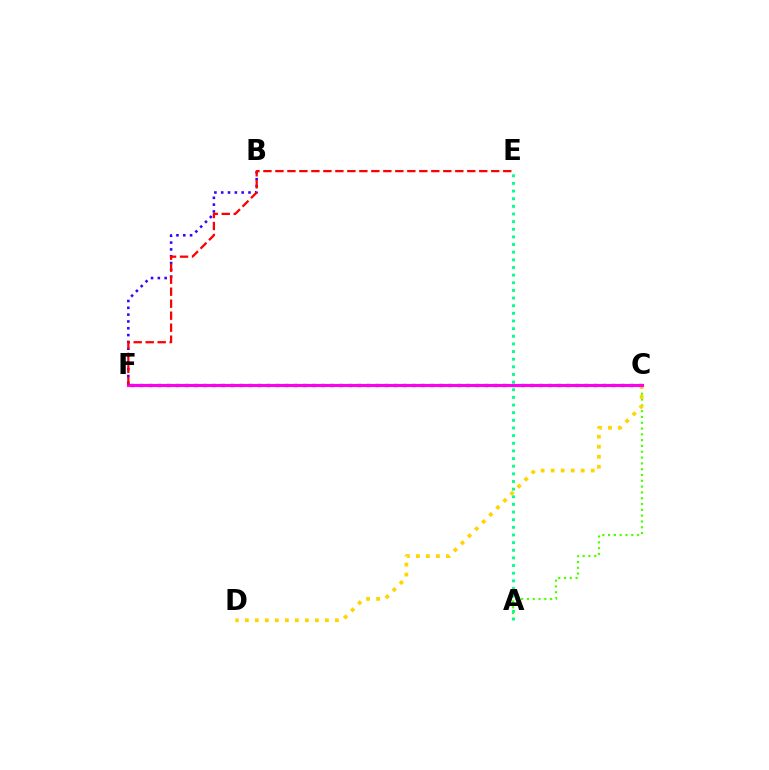{('A', 'C'): [{'color': '#4fff00', 'line_style': 'dotted', 'thickness': 1.58}], ('C', 'F'): [{'color': '#009eff', 'line_style': 'dotted', 'thickness': 2.47}, {'color': '#ff00ed', 'line_style': 'solid', 'thickness': 2.25}], ('A', 'E'): [{'color': '#00ff86', 'line_style': 'dotted', 'thickness': 2.08}], ('C', 'D'): [{'color': '#ffd500', 'line_style': 'dotted', 'thickness': 2.72}], ('B', 'F'): [{'color': '#3700ff', 'line_style': 'dotted', 'thickness': 1.85}], ('E', 'F'): [{'color': '#ff0000', 'line_style': 'dashed', 'thickness': 1.63}]}